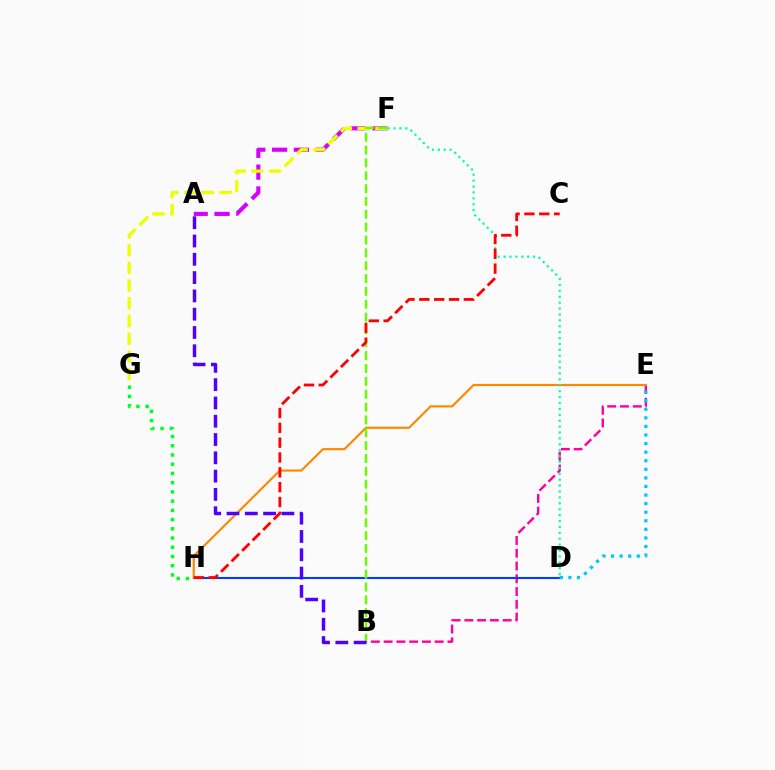{('B', 'E'): [{'color': '#ff00a0', 'line_style': 'dashed', 'thickness': 1.73}], ('A', 'F'): [{'color': '#d600ff', 'line_style': 'dashed', 'thickness': 2.97}], ('D', 'H'): [{'color': '#003fff', 'line_style': 'solid', 'thickness': 1.52}], ('E', 'H'): [{'color': '#ff8800', 'line_style': 'solid', 'thickness': 1.56}], ('F', 'G'): [{'color': '#eeff00', 'line_style': 'dashed', 'thickness': 2.4}], ('B', 'F'): [{'color': '#66ff00', 'line_style': 'dashed', 'thickness': 1.75}], ('D', 'F'): [{'color': '#00ffaf', 'line_style': 'dotted', 'thickness': 1.6}], ('C', 'H'): [{'color': '#ff0000', 'line_style': 'dashed', 'thickness': 2.02}], ('D', 'E'): [{'color': '#00c7ff', 'line_style': 'dotted', 'thickness': 2.33}], ('G', 'H'): [{'color': '#00ff27', 'line_style': 'dotted', 'thickness': 2.51}], ('A', 'B'): [{'color': '#4f00ff', 'line_style': 'dashed', 'thickness': 2.49}]}